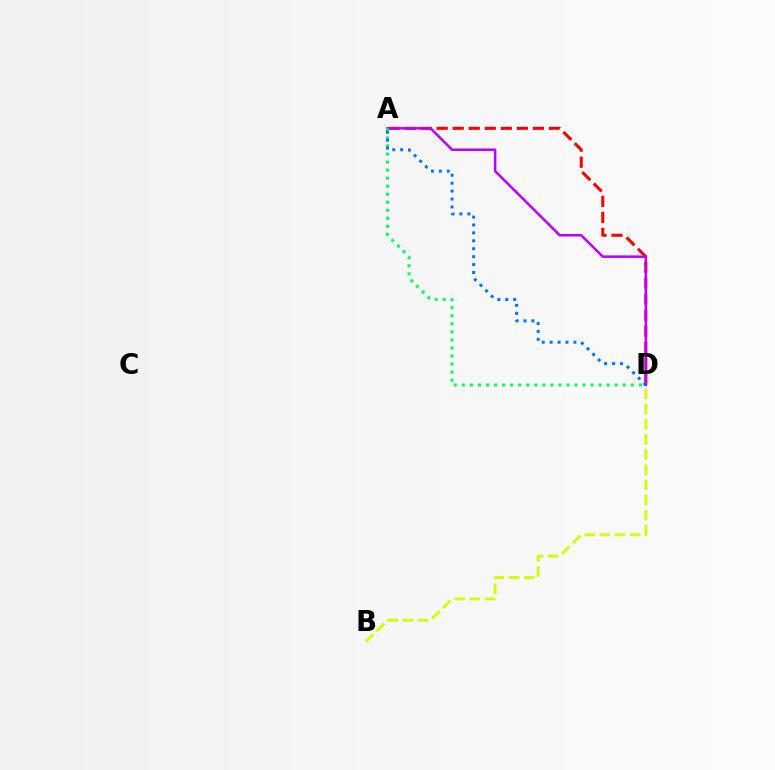{('A', 'D'): [{'color': '#ff0000', 'line_style': 'dashed', 'thickness': 2.18}, {'color': '#b900ff', 'line_style': 'solid', 'thickness': 1.81}, {'color': '#00ff5c', 'line_style': 'dotted', 'thickness': 2.19}, {'color': '#0074ff', 'line_style': 'dotted', 'thickness': 2.15}], ('B', 'D'): [{'color': '#d1ff00', 'line_style': 'dashed', 'thickness': 2.06}]}